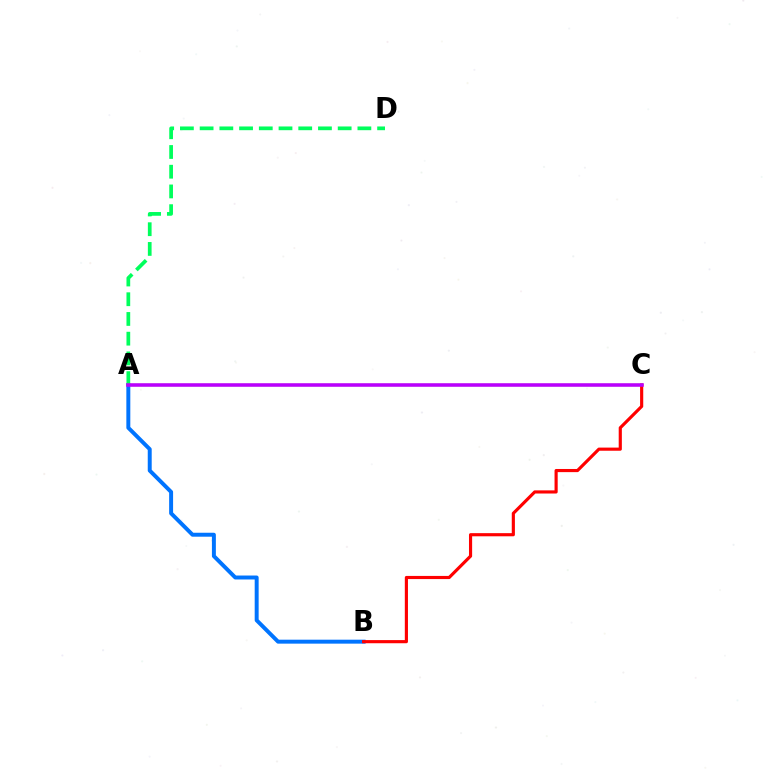{('A', 'C'): [{'color': '#d1ff00', 'line_style': 'solid', 'thickness': 1.69}, {'color': '#b900ff', 'line_style': 'solid', 'thickness': 2.55}], ('A', 'B'): [{'color': '#0074ff', 'line_style': 'solid', 'thickness': 2.85}], ('B', 'C'): [{'color': '#ff0000', 'line_style': 'solid', 'thickness': 2.27}], ('A', 'D'): [{'color': '#00ff5c', 'line_style': 'dashed', 'thickness': 2.68}]}